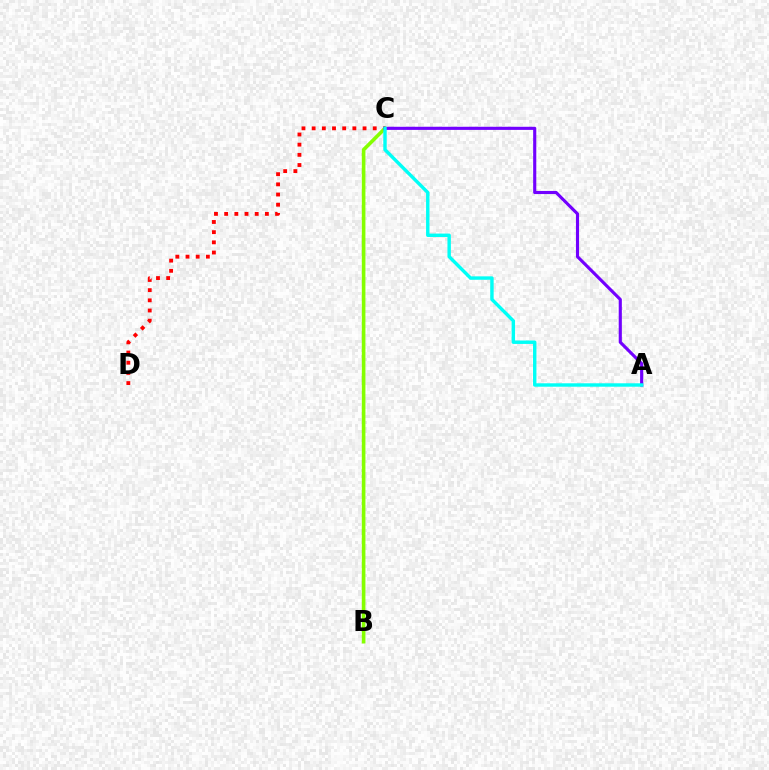{('B', 'C'): [{'color': '#84ff00', 'line_style': 'solid', 'thickness': 2.6}], ('C', 'D'): [{'color': '#ff0000', 'line_style': 'dotted', 'thickness': 2.77}], ('A', 'C'): [{'color': '#7200ff', 'line_style': 'solid', 'thickness': 2.25}, {'color': '#00fff6', 'line_style': 'solid', 'thickness': 2.46}]}